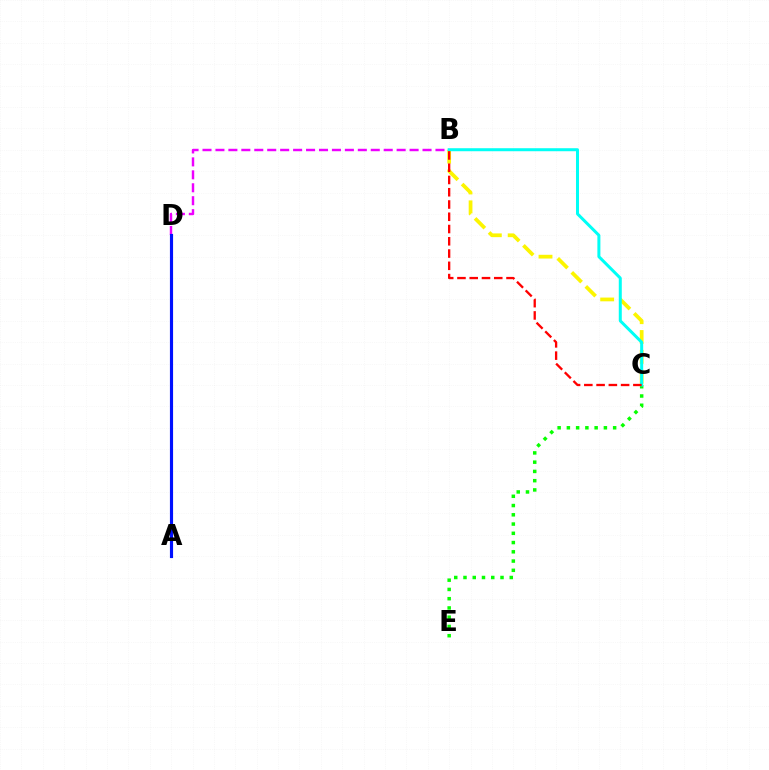{('C', 'E'): [{'color': '#08ff00', 'line_style': 'dotted', 'thickness': 2.51}], ('B', 'D'): [{'color': '#ee00ff', 'line_style': 'dashed', 'thickness': 1.76}], ('B', 'C'): [{'color': '#fcf500', 'line_style': 'dashed', 'thickness': 2.7}, {'color': '#00fff6', 'line_style': 'solid', 'thickness': 2.17}, {'color': '#ff0000', 'line_style': 'dashed', 'thickness': 1.67}], ('A', 'D'): [{'color': '#0010ff', 'line_style': 'solid', 'thickness': 2.27}]}